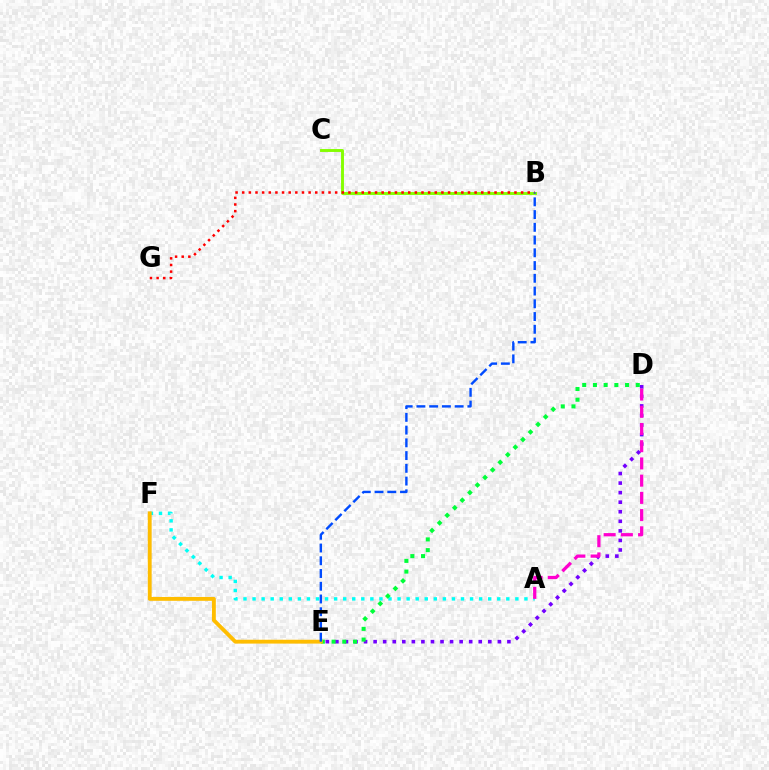{('A', 'F'): [{'color': '#00fff6', 'line_style': 'dotted', 'thickness': 2.46}], ('D', 'E'): [{'color': '#7200ff', 'line_style': 'dotted', 'thickness': 2.6}, {'color': '#00ff39', 'line_style': 'dotted', 'thickness': 2.91}], ('B', 'C'): [{'color': '#84ff00', 'line_style': 'solid', 'thickness': 2.09}], ('B', 'G'): [{'color': '#ff0000', 'line_style': 'dotted', 'thickness': 1.8}], ('E', 'F'): [{'color': '#ffbd00', 'line_style': 'solid', 'thickness': 2.77}], ('B', 'E'): [{'color': '#004bff', 'line_style': 'dashed', 'thickness': 1.73}], ('A', 'D'): [{'color': '#ff00cf', 'line_style': 'dashed', 'thickness': 2.34}]}